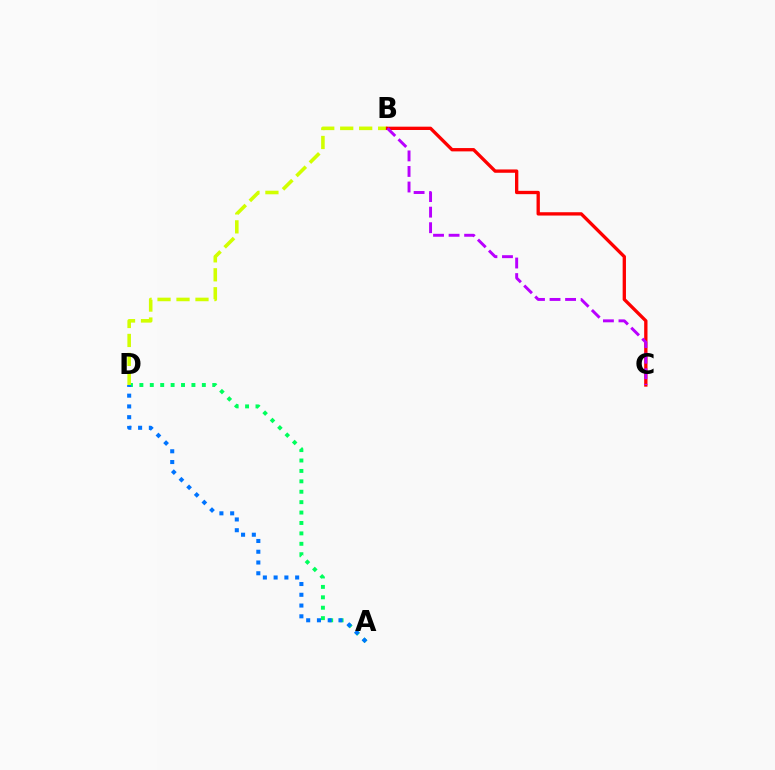{('A', 'D'): [{'color': '#00ff5c', 'line_style': 'dotted', 'thickness': 2.83}, {'color': '#0074ff', 'line_style': 'dotted', 'thickness': 2.92}], ('B', 'D'): [{'color': '#d1ff00', 'line_style': 'dashed', 'thickness': 2.58}], ('B', 'C'): [{'color': '#ff0000', 'line_style': 'solid', 'thickness': 2.39}, {'color': '#b900ff', 'line_style': 'dashed', 'thickness': 2.11}]}